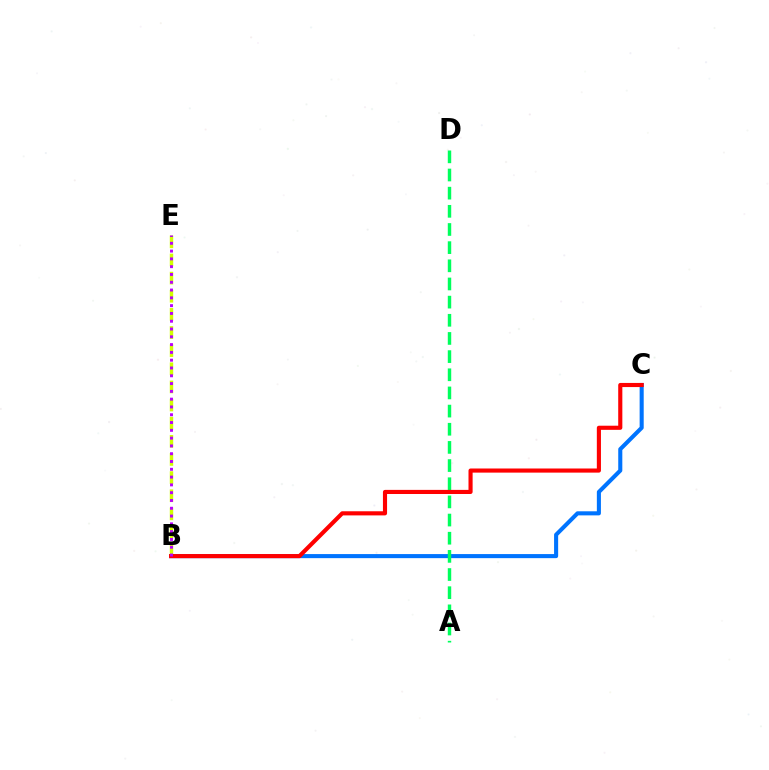{('B', 'C'): [{'color': '#0074ff', 'line_style': 'solid', 'thickness': 2.93}, {'color': '#ff0000', 'line_style': 'solid', 'thickness': 2.97}], ('B', 'E'): [{'color': '#d1ff00', 'line_style': 'dashed', 'thickness': 2.46}, {'color': '#b900ff', 'line_style': 'dotted', 'thickness': 2.12}], ('A', 'D'): [{'color': '#00ff5c', 'line_style': 'dashed', 'thickness': 2.47}]}